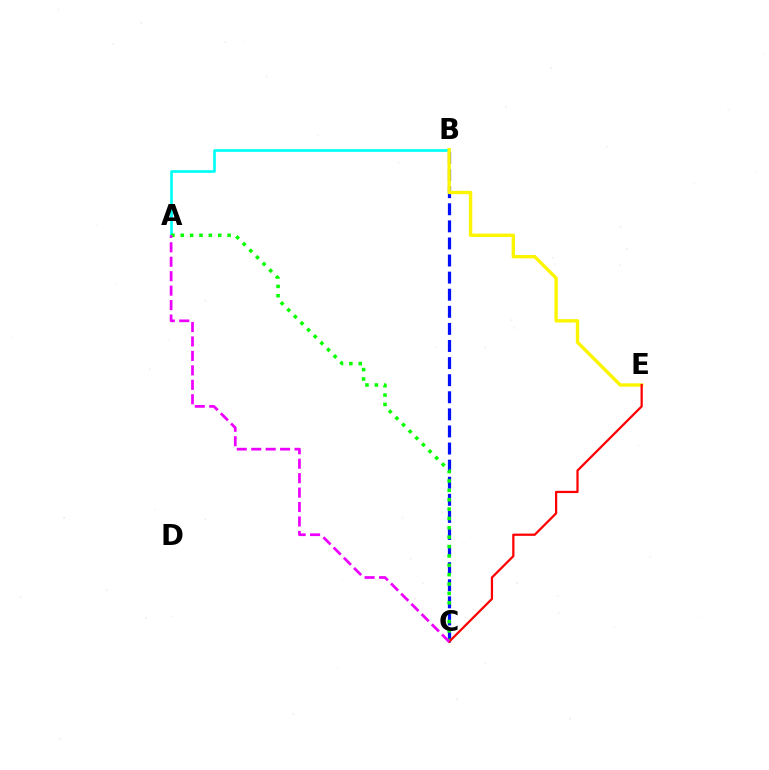{('A', 'B'): [{'color': '#00fff6', 'line_style': 'solid', 'thickness': 1.93}], ('B', 'C'): [{'color': '#0010ff', 'line_style': 'dashed', 'thickness': 2.32}], ('B', 'E'): [{'color': '#fcf500', 'line_style': 'solid', 'thickness': 2.42}], ('A', 'C'): [{'color': '#08ff00', 'line_style': 'dotted', 'thickness': 2.55}, {'color': '#ee00ff', 'line_style': 'dashed', 'thickness': 1.96}], ('C', 'E'): [{'color': '#ff0000', 'line_style': 'solid', 'thickness': 1.61}]}